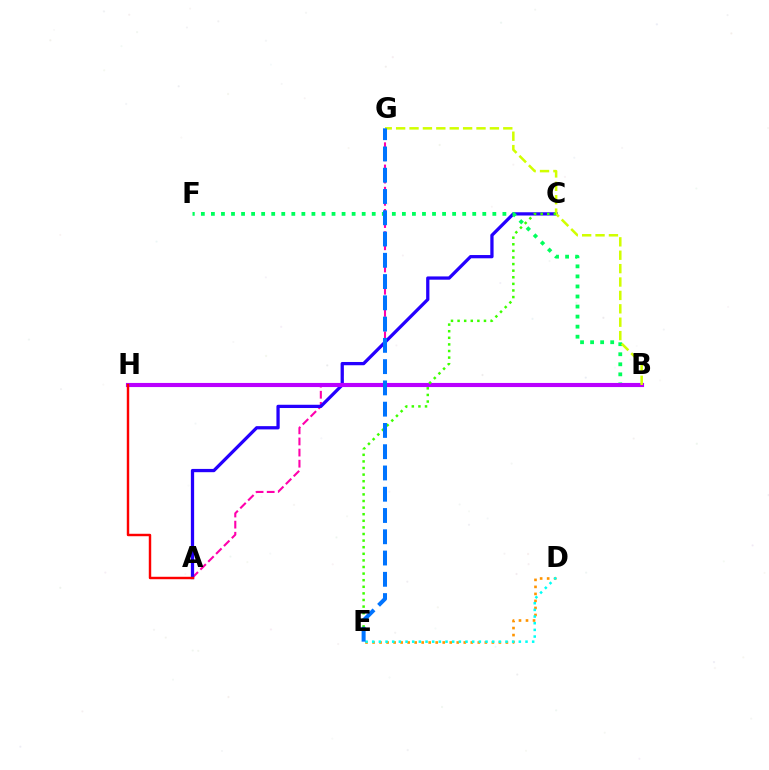{('A', 'G'): [{'color': '#ff00ac', 'line_style': 'dashed', 'thickness': 1.51}], ('D', 'E'): [{'color': '#ff9400', 'line_style': 'dotted', 'thickness': 1.91}, {'color': '#00fff6', 'line_style': 'dotted', 'thickness': 1.81}], ('A', 'C'): [{'color': '#2500ff', 'line_style': 'solid', 'thickness': 2.35}], ('B', 'F'): [{'color': '#00ff5c', 'line_style': 'dotted', 'thickness': 2.73}], ('B', 'H'): [{'color': '#b900ff', 'line_style': 'solid', 'thickness': 2.96}], ('B', 'G'): [{'color': '#d1ff00', 'line_style': 'dashed', 'thickness': 1.82}], ('C', 'E'): [{'color': '#3dff00', 'line_style': 'dotted', 'thickness': 1.79}], ('E', 'G'): [{'color': '#0074ff', 'line_style': 'dashed', 'thickness': 2.89}], ('A', 'H'): [{'color': '#ff0000', 'line_style': 'solid', 'thickness': 1.75}]}